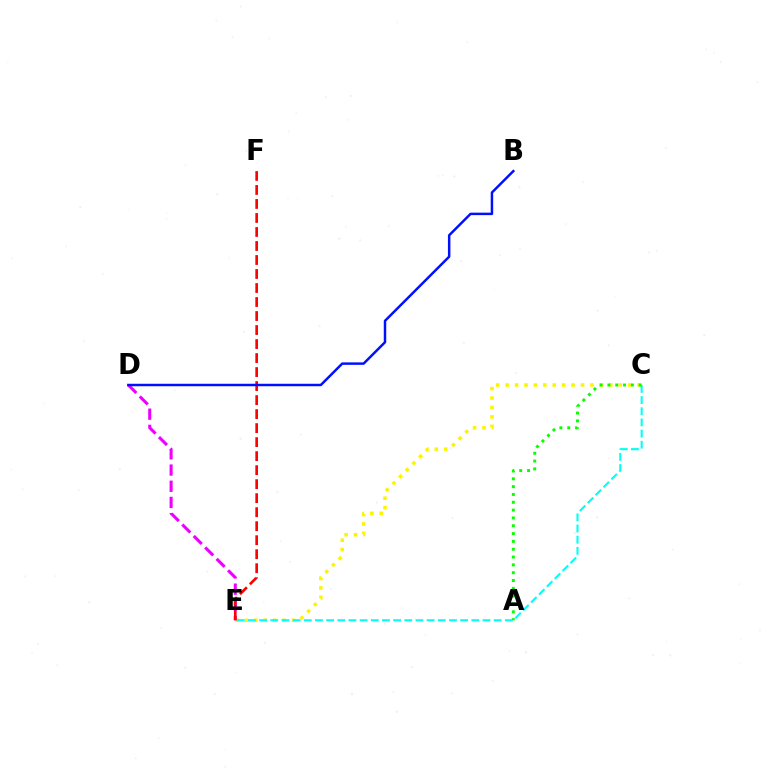{('C', 'E'): [{'color': '#fcf500', 'line_style': 'dotted', 'thickness': 2.56}, {'color': '#00fff6', 'line_style': 'dashed', 'thickness': 1.52}], ('D', 'E'): [{'color': '#ee00ff', 'line_style': 'dashed', 'thickness': 2.2}], ('E', 'F'): [{'color': '#ff0000', 'line_style': 'dashed', 'thickness': 1.9}], ('B', 'D'): [{'color': '#0010ff', 'line_style': 'solid', 'thickness': 1.78}], ('A', 'C'): [{'color': '#08ff00', 'line_style': 'dotted', 'thickness': 2.13}]}